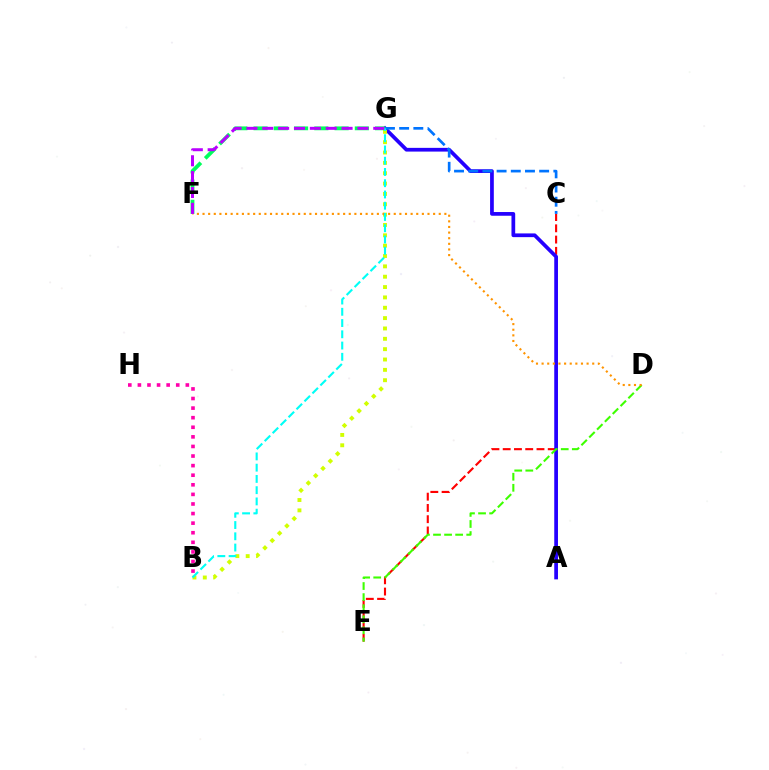{('C', 'E'): [{'color': '#ff0000', 'line_style': 'dashed', 'thickness': 1.53}], ('A', 'G'): [{'color': '#2500ff', 'line_style': 'solid', 'thickness': 2.68}], ('D', 'E'): [{'color': '#3dff00', 'line_style': 'dashed', 'thickness': 1.5}], ('B', 'G'): [{'color': '#d1ff00', 'line_style': 'dotted', 'thickness': 2.81}, {'color': '#00fff6', 'line_style': 'dashed', 'thickness': 1.53}], ('C', 'G'): [{'color': '#0074ff', 'line_style': 'dashed', 'thickness': 1.93}], ('B', 'H'): [{'color': '#ff00ac', 'line_style': 'dotted', 'thickness': 2.6}], ('F', 'G'): [{'color': '#00ff5c', 'line_style': 'dashed', 'thickness': 2.75}, {'color': '#b900ff', 'line_style': 'dashed', 'thickness': 2.15}], ('D', 'F'): [{'color': '#ff9400', 'line_style': 'dotted', 'thickness': 1.53}]}